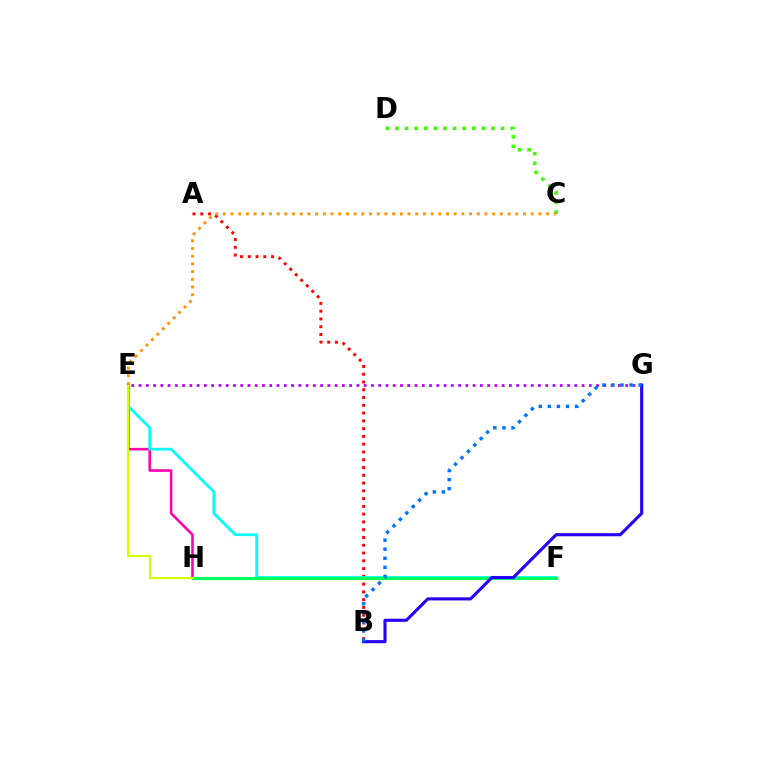{('A', 'B'): [{'color': '#ff0000', 'line_style': 'dotted', 'thickness': 2.11}], ('E', 'H'): [{'color': '#ff00ac', 'line_style': 'solid', 'thickness': 1.87}, {'color': '#d1ff00', 'line_style': 'solid', 'thickness': 1.54}], ('E', 'F'): [{'color': '#00fff6', 'line_style': 'solid', 'thickness': 1.98}], ('F', 'H'): [{'color': '#00ff5c', 'line_style': 'solid', 'thickness': 2.25}], ('E', 'G'): [{'color': '#b900ff', 'line_style': 'dotted', 'thickness': 1.97}], ('C', 'D'): [{'color': '#3dff00', 'line_style': 'dotted', 'thickness': 2.61}], ('B', 'G'): [{'color': '#2500ff', 'line_style': 'solid', 'thickness': 2.23}, {'color': '#0074ff', 'line_style': 'dotted', 'thickness': 2.46}], ('C', 'E'): [{'color': '#ff9400', 'line_style': 'dotted', 'thickness': 2.09}]}